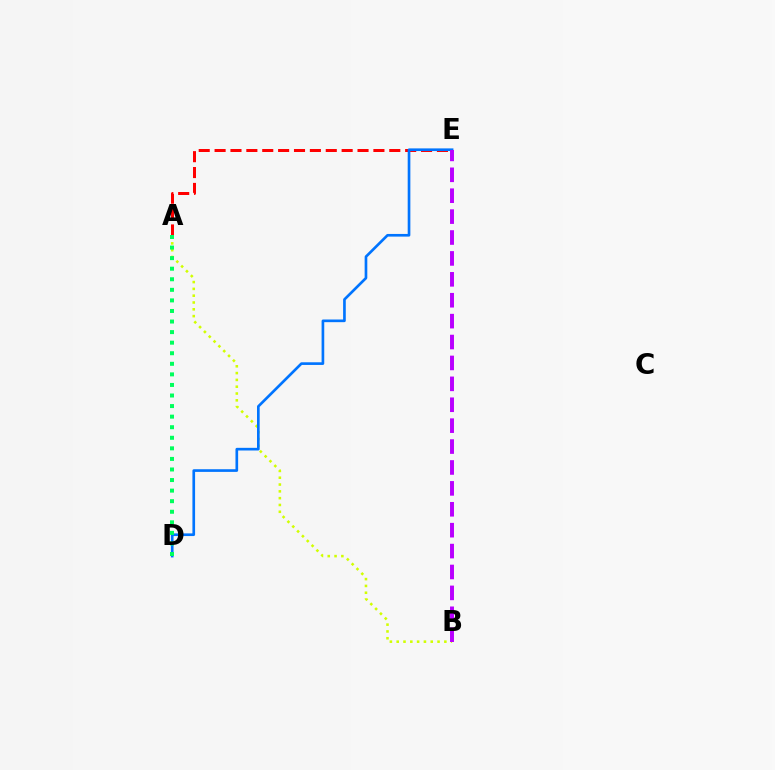{('A', 'E'): [{'color': '#ff0000', 'line_style': 'dashed', 'thickness': 2.16}], ('A', 'B'): [{'color': '#d1ff00', 'line_style': 'dotted', 'thickness': 1.85}], ('D', 'E'): [{'color': '#0074ff', 'line_style': 'solid', 'thickness': 1.92}], ('A', 'D'): [{'color': '#00ff5c', 'line_style': 'dotted', 'thickness': 2.87}], ('B', 'E'): [{'color': '#b900ff', 'line_style': 'dashed', 'thickness': 2.84}]}